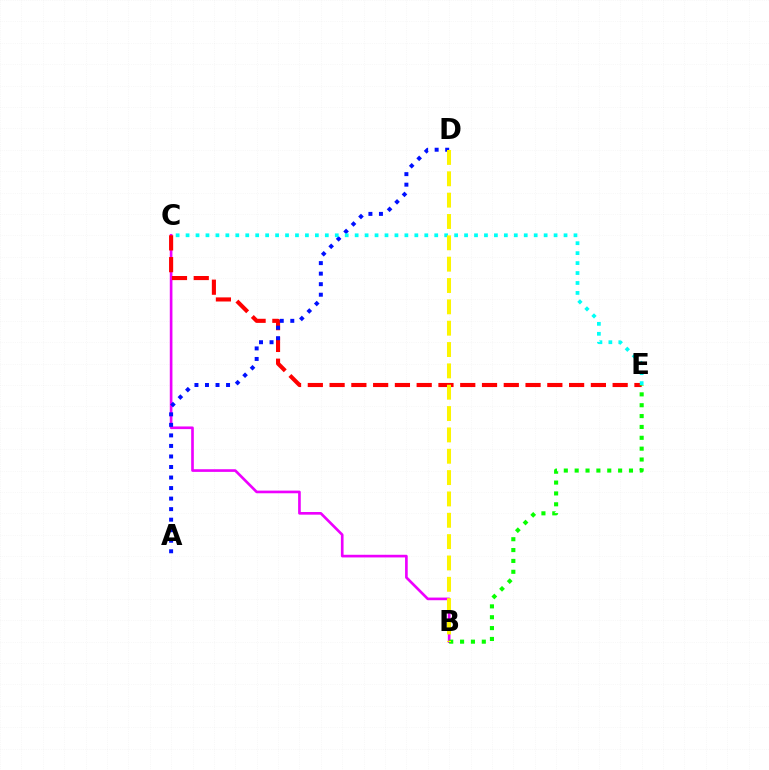{('B', 'C'): [{'color': '#ee00ff', 'line_style': 'solid', 'thickness': 1.91}], ('C', 'E'): [{'color': '#ff0000', 'line_style': 'dashed', 'thickness': 2.96}, {'color': '#00fff6', 'line_style': 'dotted', 'thickness': 2.7}], ('A', 'D'): [{'color': '#0010ff', 'line_style': 'dotted', 'thickness': 2.86}], ('B', 'E'): [{'color': '#08ff00', 'line_style': 'dotted', 'thickness': 2.95}], ('B', 'D'): [{'color': '#fcf500', 'line_style': 'dashed', 'thickness': 2.9}]}